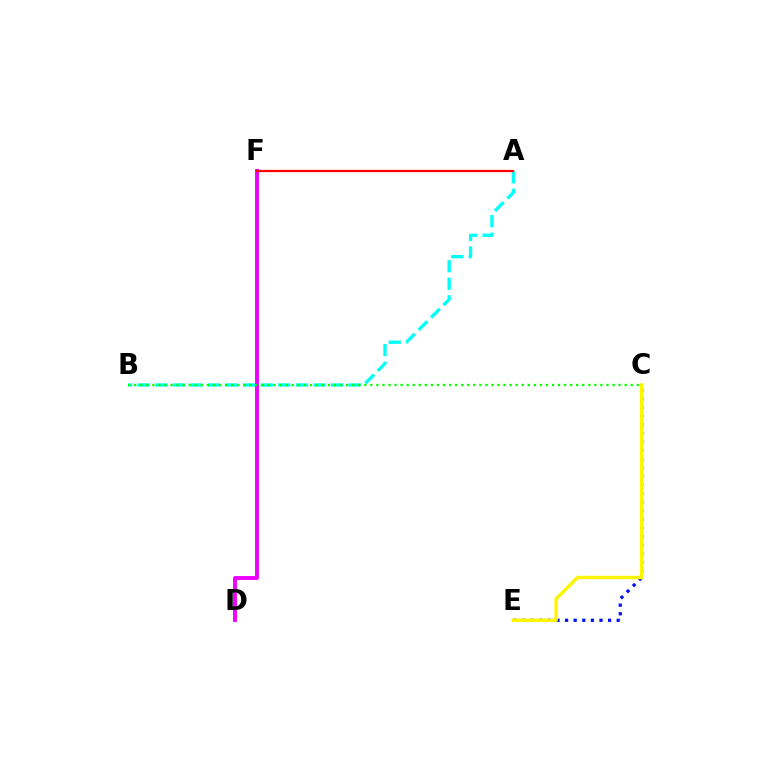{('A', 'B'): [{'color': '#00fff6', 'line_style': 'dashed', 'thickness': 2.39}], ('C', 'E'): [{'color': '#0010ff', 'line_style': 'dotted', 'thickness': 2.34}, {'color': '#fcf500', 'line_style': 'solid', 'thickness': 2.47}], ('D', 'F'): [{'color': '#ee00ff', 'line_style': 'solid', 'thickness': 2.81}], ('B', 'C'): [{'color': '#08ff00', 'line_style': 'dotted', 'thickness': 1.65}], ('A', 'F'): [{'color': '#ff0000', 'line_style': 'solid', 'thickness': 1.62}]}